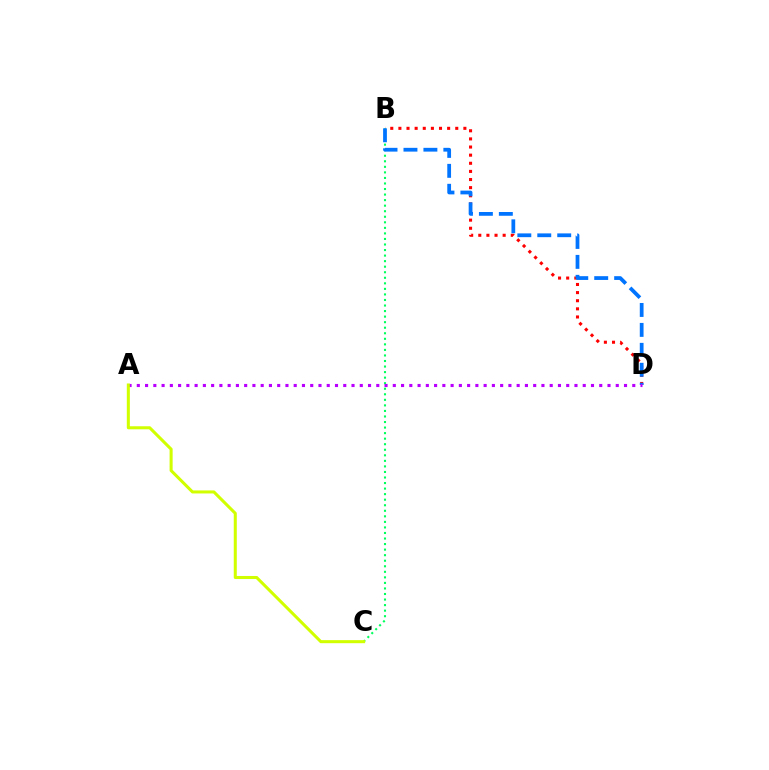{('B', 'D'): [{'color': '#ff0000', 'line_style': 'dotted', 'thickness': 2.21}, {'color': '#0074ff', 'line_style': 'dashed', 'thickness': 2.71}], ('B', 'C'): [{'color': '#00ff5c', 'line_style': 'dotted', 'thickness': 1.51}], ('A', 'D'): [{'color': '#b900ff', 'line_style': 'dotted', 'thickness': 2.24}], ('A', 'C'): [{'color': '#d1ff00', 'line_style': 'solid', 'thickness': 2.19}]}